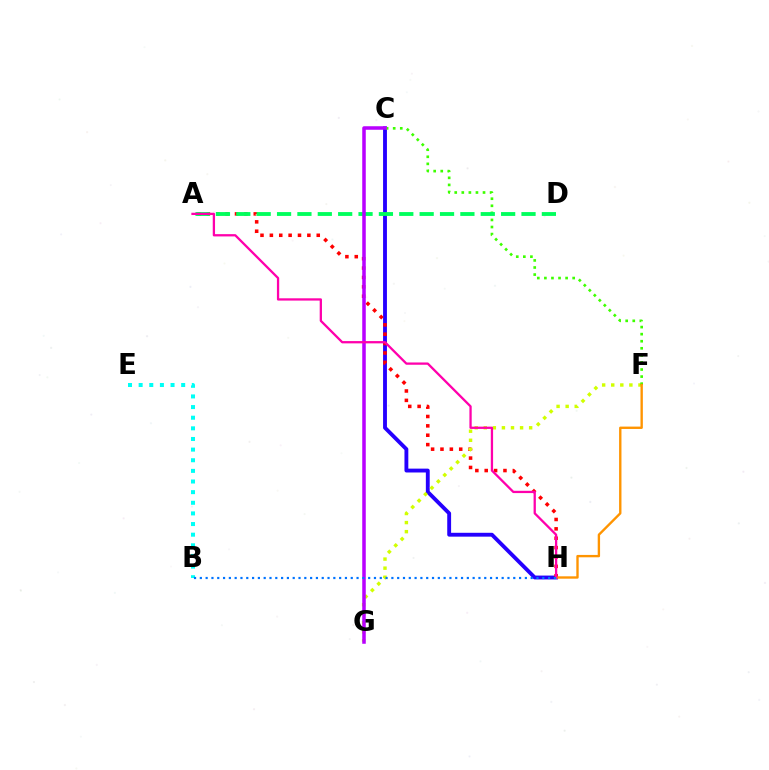{('C', 'H'): [{'color': '#2500ff', 'line_style': 'solid', 'thickness': 2.78}], ('A', 'H'): [{'color': '#ff0000', 'line_style': 'dotted', 'thickness': 2.55}, {'color': '#ff00ac', 'line_style': 'solid', 'thickness': 1.65}], ('F', 'G'): [{'color': '#d1ff00', 'line_style': 'dotted', 'thickness': 2.47}], ('B', 'E'): [{'color': '#00fff6', 'line_style': 'dotted', 'thickness': 2.89}], ('C', 'F'): [{'color': '#3dff00', 'line_style': 'dotted', 'thickness': 1.92}], ('F', 'H'): [{'color': '#ff9400', 'line_style': 'solid', 'thickness': 1.71}], ('A', 'D'): [{'color': '#00ff5c', 'line_style': 'dashed', 'thickness': 2.77}], ('C', 'G'): [{'color': '#b900ff', 'line_style': 'solid', 'thickness': 2.54}], ('B', 'H'): [{'color': '#0074ff', 'line_style': 'dotted', 'thickness': 1.58}]}